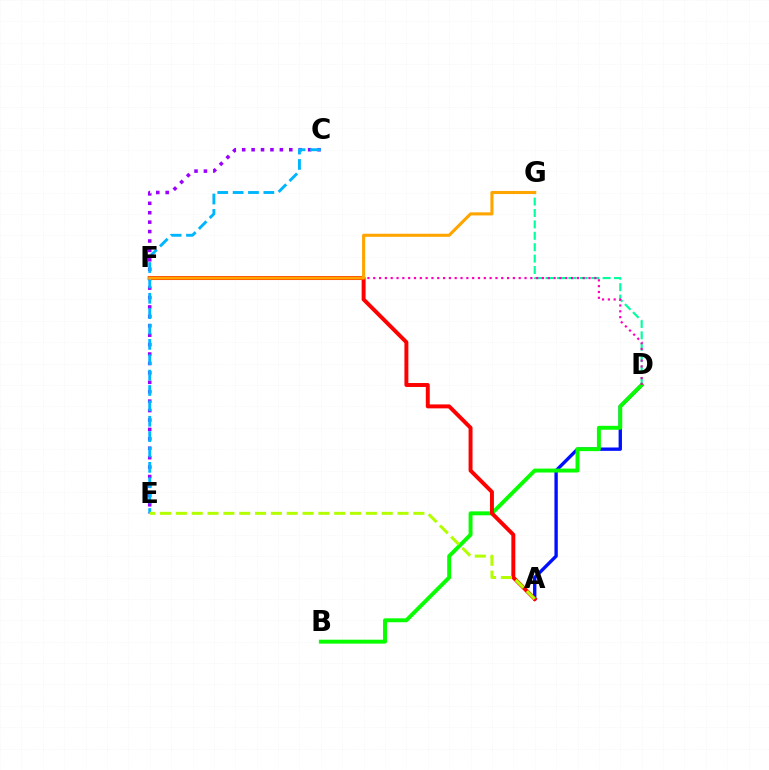{('D', 'G'): [{'color': '#00ff9d', 'line_style': 'dashed', 'thickness': 1.55}], ('A', 'D'): [{'color': '#0010ff', 'line_style': 'solid', 'thickness': 2.42}], ('C', 'E'): [{'color': '#9b00ff', 'line_style': 'dotted', 'thickness': 2.56}, {'color': '#00b5ff', 'line_style': 'dashed', 'thickness': 2.09}], ('B', 'D'): [{'color': '#08ff00', 'line_style': 'solid', 'thickness': 2.84}], ('D', 'F'): [{'color': '#ff00bd', 'line_style': 'dotted', 'thickness': 1.58}], ('A', 'F'): [{'color': '#ff0000', 'line_style': 'solid', 'thickness': 2.84}], ('F', 'G'): [{'color': '#ffa500', 'line_style': 'solid', 'thickness': 2.22}], ('A', 'E'): [{'color': '#b3ff00', 'line_style': 'dashed', 'thickness': 2.15}]}